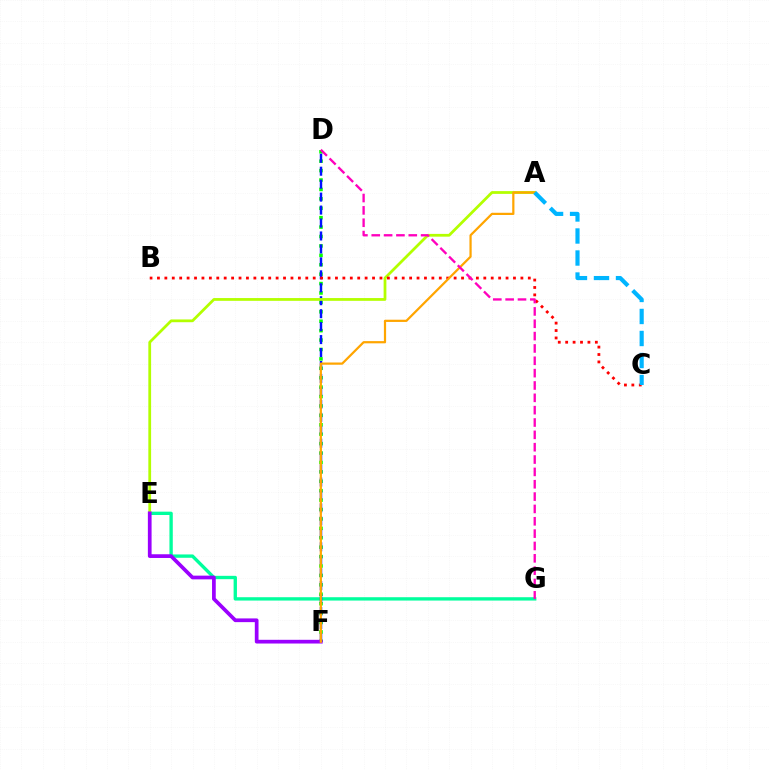{('D', 'F'): [{'color': '#08ff00', 'line_style': 'dotted', 'thickness': 2.56}, {'color': '#0010ff', 'line_style': 'dashed', 'thickness': 1.76}], ('E', 'G'): [{'color': '#00ff9d', 'line_style': 'solid', 'thickness': 2.41}], ('A', 'E'): [{'color': '#b3ff00', 'line_style': 'solid', 'thickness': 1.99}], ('E', 'F'): [{'color': '#9b00ff', 'line_style': 'solid', 'thickness': 2.68}], ('B', 'C'): [{'color': '#ff0000', 'line_style': 'dotted', 'thickness': 2.02}], ('A', 'F'): [{'color': '#ffa500', 'line_style': 'solid', 'thickness': 1.6}], ('D', 'G'): [{'color': '#ff00bd', 'line_style': 'dashed', 'thickness': 1.68}], ('A', 'C'): [{'color': '#00b5ff', 'line_style': 'dashed', 'thickness': 2.99}]}